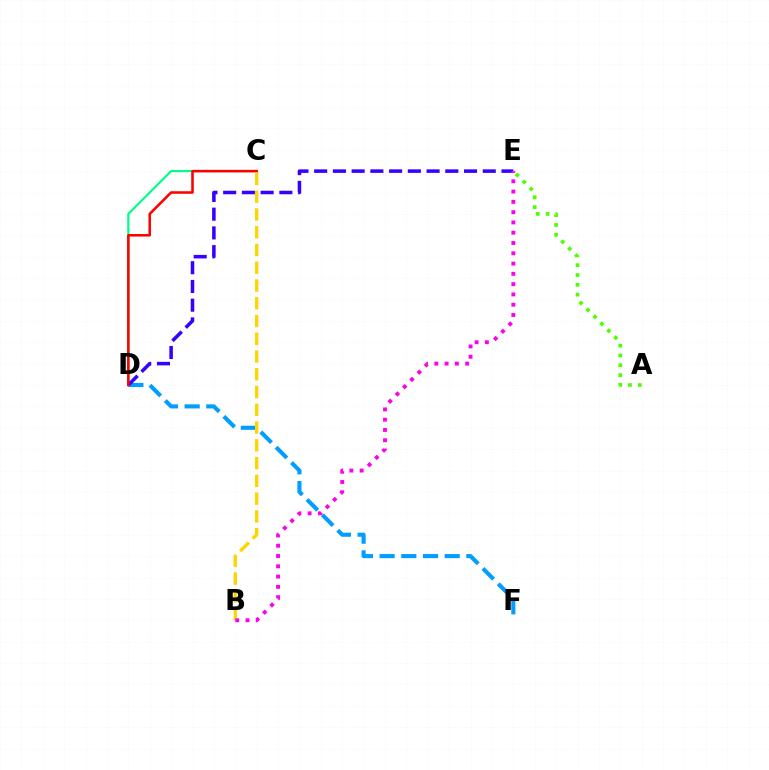{('C', 'D'): [{'color': '#00ff86', 'line_style': 'solid', 'thickness': 1.58}, {'color': '#ff0000', 'line_style': 'solid', 'thickness': 1.84}], ('D', 'F'): [{'color': '#009eff', 'line_style': 'dashed', 'thickness': 2.95}], ('D', 'E'): [{'color': '#3700ff', 'line_style': 'dashed', 'thickness': 2.54}], ('B', 'C'): [{'color': '#ffd500', 'line_style': 'dashed', 'thickness': 2.41}], ('A', 'E'): [{'color': '#4fff00', 'line_style': 'dotted', 'thickness': 2.67}], ('B', 'E'): [{'color': '#ff00ed', 'line_style': 'dotted', 'thickness': 2.79}]}